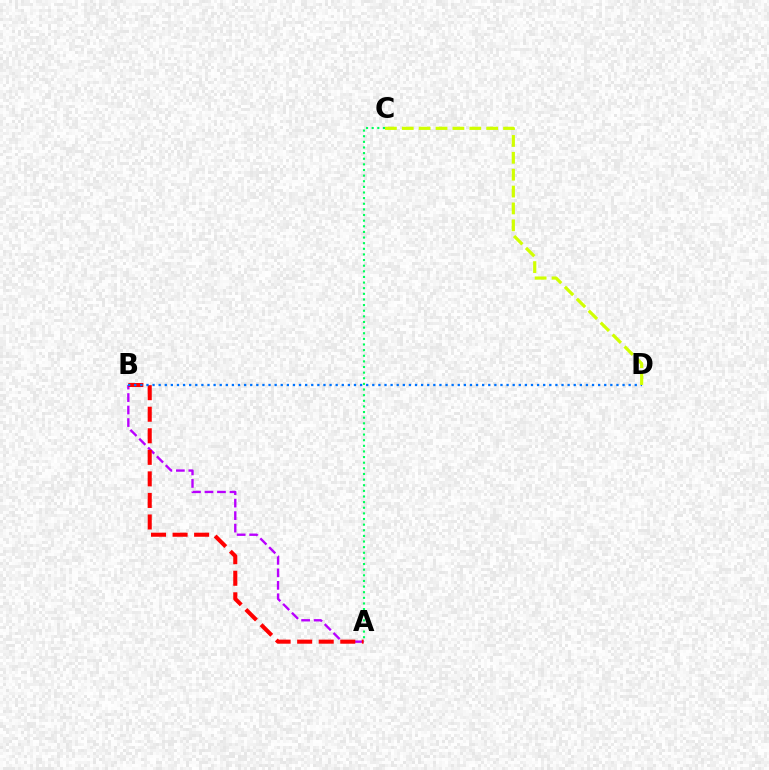{('A', 'B'): [{'color': '#b900ff', 'line_style': 'dashed', 'thickness': 1.7}, {'color': '#ff0000', 'line_style': 'dashed', 'thickness': 2.93}], ('A', 'C'): [{'color': '#00ff5c', 'line_style': 'dotted', 'thickness': 1.53}], ('B', 'D'): [{'color': '#0074ff', 'line_style': 'dotted', 'thickness': 1.66}], ('C', 'D'): [{'color': '#d1ff00', 'line_style': 'dashed', 'thickness': 2.29}]}